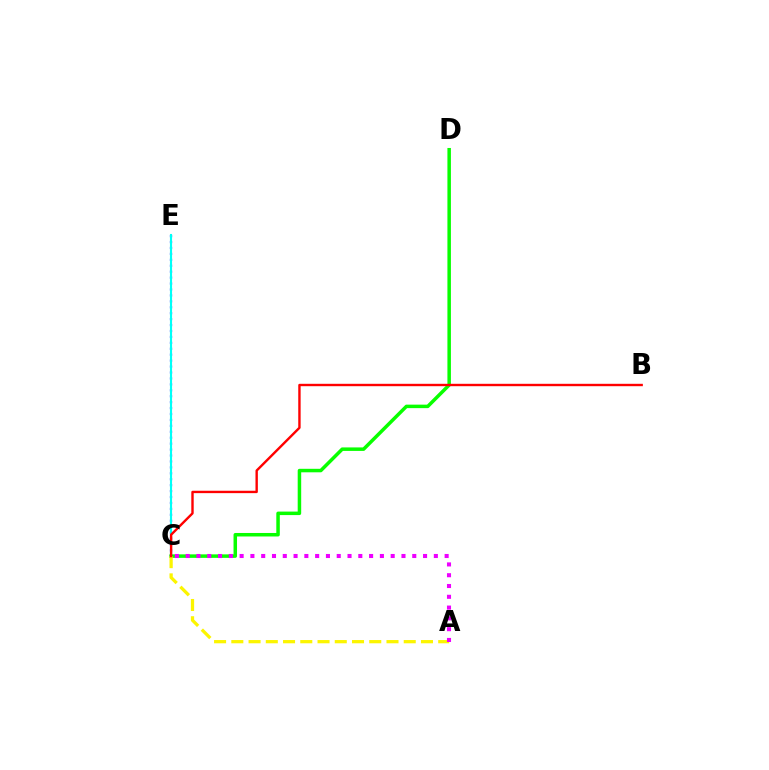{('C', 'D'): [{'color': '#08ff00', 'line_style': 'solid', 'thickness': 2.52}], ('A', 'C'): [{'color': '#fcf500', 'line_style': 'dashed', 'thickness': 2.34}, {'color': '#ee00ff', 'line_style': 'dotted', 'thickness': 2.93}], ('C', 'E'): [{'color': '#0010ff', 'line_style': 'dotted', 'thickness': 1.61}, {'color': '#00fff6', 'line_style': 'solid', 'thickness': 1.52}], ('B', 'C'): [{'color': '#ff0000', 'line_style': 'solid', 'thickness': 1.72}]}